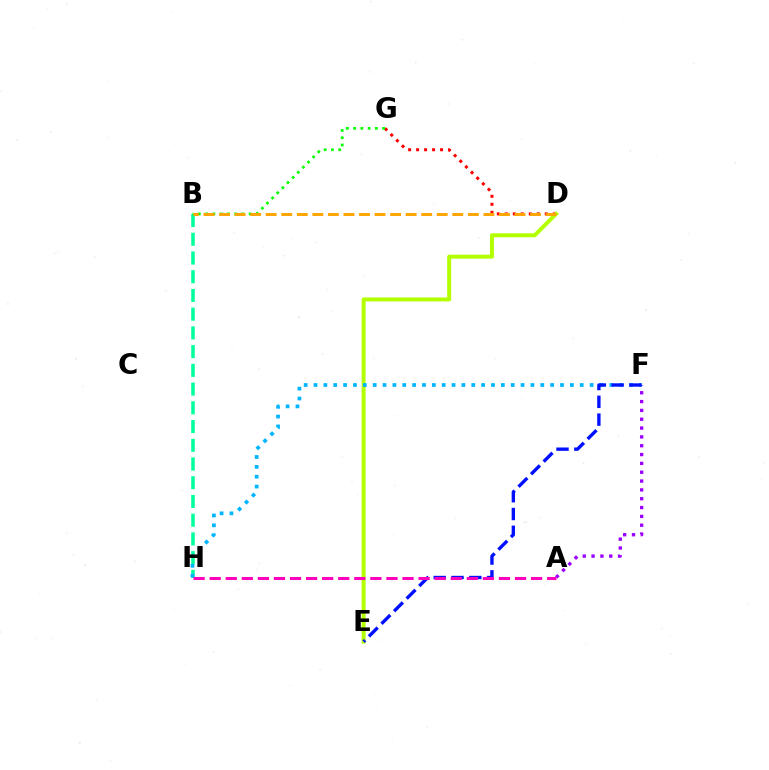{('D', 'G'): [{'color': '#ff0000', 'line_style': 'dotted', 'thickness': 2.17}], ('D', 'E'): [{'color': '#b3ff00', 'line_style': 'solid', 'thickness': 2.86}], ('A', 'F'): [{'color': '#9b00ff', 'line_style': 'dotted', 'thickness': 2.4}], ('B', 'H'): [{'color': '#00ff9d', 'line_style': 'dashed', 'thickness': 2.54}], ('B', 'G'): [{'color': '#08ff00', 'line_style': 'dotted', 'thickness': 1.97}], ('F', 'H'): [{'color': '#00b5ff', 'line_style': 'dotted', 'thickness': 2.68}], ('E', 'F'): [{'color': '#0010ff', 'line_style': 'dashed', 'thickness': 2.42}], ('B', 'D'): [{'color': '#ffa500', 'line_style': 'dashed', 'thickness': 2.11}], ('A', 'H'): [{'color': '#ff00bd', 'line_style': 'dashed', 'thickness': 2.18}]}